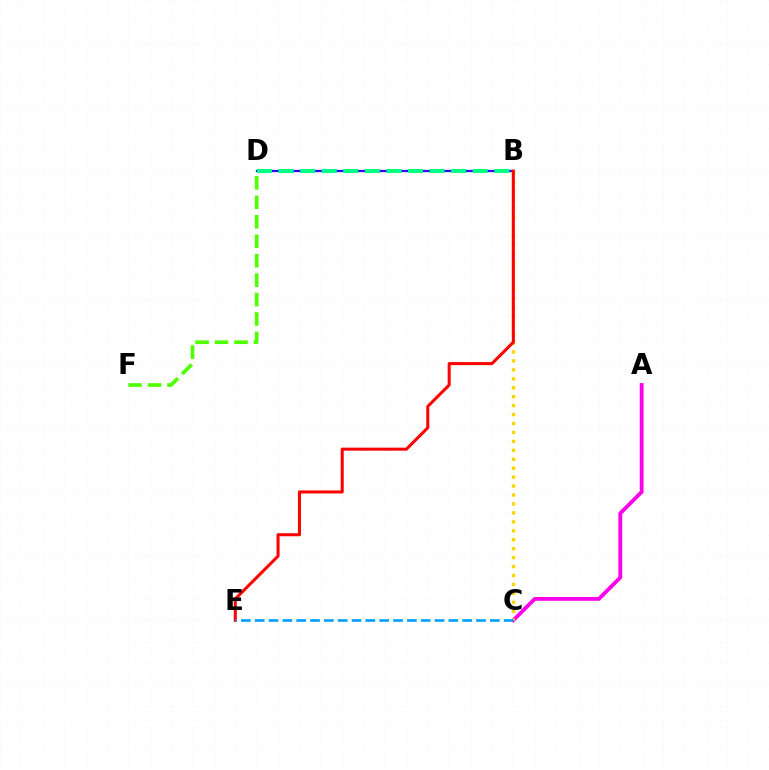{('B', 'D'): [{'color': '#3700ff', 'line_style': 'solid', 'thickness': 1.64}, {'color': '#00ff86', 'line_style': 'dashed', 'thickness': 2.93}], ('D', 'F'): [{'color': '#4fff00', 'line_style': 'dashed', 'thickness': 2.64}], ('A', 'C'): [{'color': '#ff00ed', 'line_style': 'solid', 'thickness': 2.75}], ('B', 'C'): [{'color': '#ffd500', 'line_style': 'dotted', 'thickness': 2.43}], ('B', 'E'): [{'color': '#ff0000', 'line_style': 'solid', 'thickness': 2.19}], ('C', 'E'): [{'color': '#009eff', 'line_style': 'dashed', 'thickness': 1.88}]}